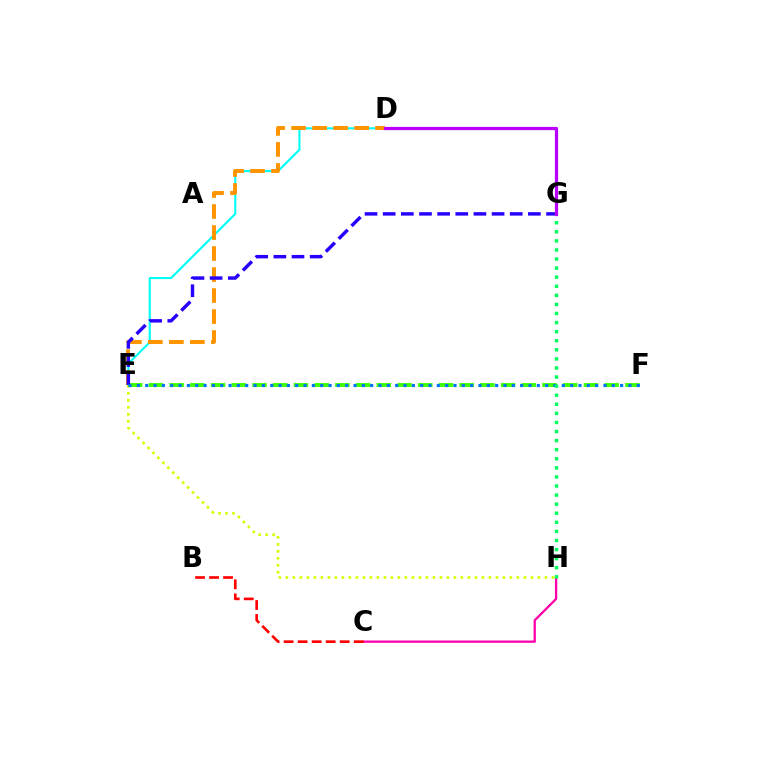{('C', 'H'): [{'color': '#ff00ac', 'line_style': 'solid', 'thickness': 1.64}], ('D', 'E'): [{'color': '#00fff6', 'line_style': 'solid', 'thickness': 1.51}, {'color': '#ff9400', 'line_style': 'dashed', 'thickness': 2.85}], ('E', 'H'): [{'color': '#d1ff00', 'line_style': 'dotted', 'thickness': 1.9}], ('B', 'C'): [{'color': '#ff0000', 'line_style': 'dashed', 'thickness': 1.9}], ('E', 'F'): [{'color': '#3dff00', 'line_style': 'dashed', 'thickness': 2.81}, {'color': '#0074ff', 'line_style': 'dotted', 'thickness': 2.26}], ('E', 'G'): [{'color': '#2500ff', 'line_style': 'dashed', 'thickness': 2.47}], ('G', 'H'): [{'color': '#00ff5c', 'line_style': 'dotted', 'thickness': 2.47}], ('D', 'G'): [{'color': '#b900ff', 'line_style': 'solid', 'thickness': 2.33}]}